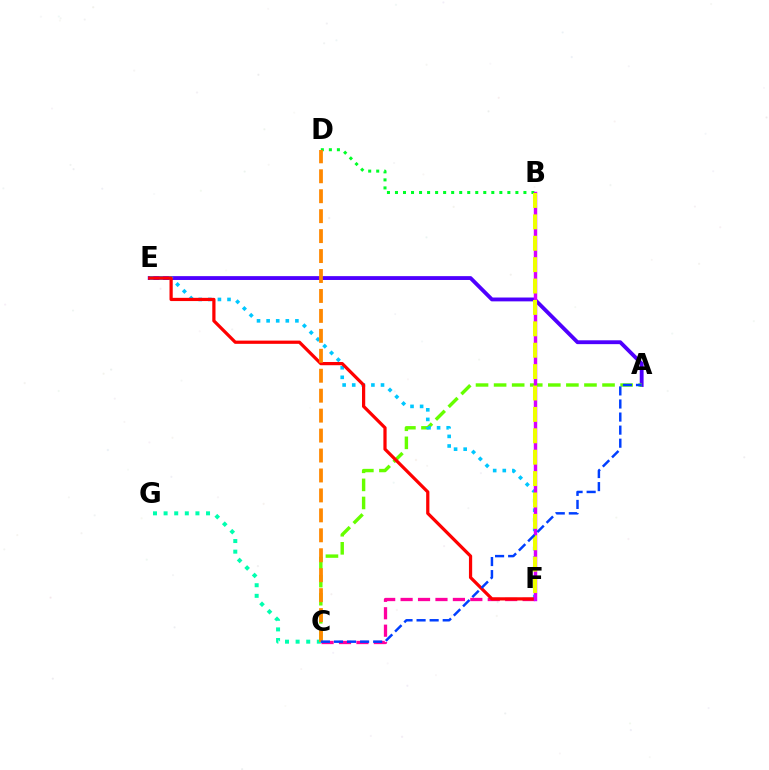{('A', 'E'): [{'color': '#4f00ff', 'line_style': 'solid', 'thickness': 2.77}], ('C', 'F'): [{'color': '#ff00a0', 'line_style': 'dashed', 'thickness': 2.37}], ('A', 'C'): [{'color': '#66ff00', 'line_style': 'dashed', 'thickness': 2.46}, {'color': '#003fff', 'line_style': 'dashed', 'thickness': 1.78}], ('E', 'F'): [{'color': '#00c7ff', 'line_style': 'dotted', 'thickness': 2.61}, {'color': '#ff0000', 'line_style': 'solid', 'thickness': 2.32}], ('B', 'D'): [{'color': '#00ff27', 'line_style': 'dotted', 'thickness': 2.18}], ('C', 'G'): [{'color': '#00ffaf', 'line_style': 'dotted', 'thickness': 2.88}], ('B', 'F'): [{'color': '#d600ff', 'line_style': 'solid', 'thickness': 2.47}, {'color': '#eeff00', 'line_style': 'dashed', 'thickness': 2.91}], ('C', 'D'): [{'color': '#ff8800', 'line_style': 'dashed', 'thickness': 2.71}]}